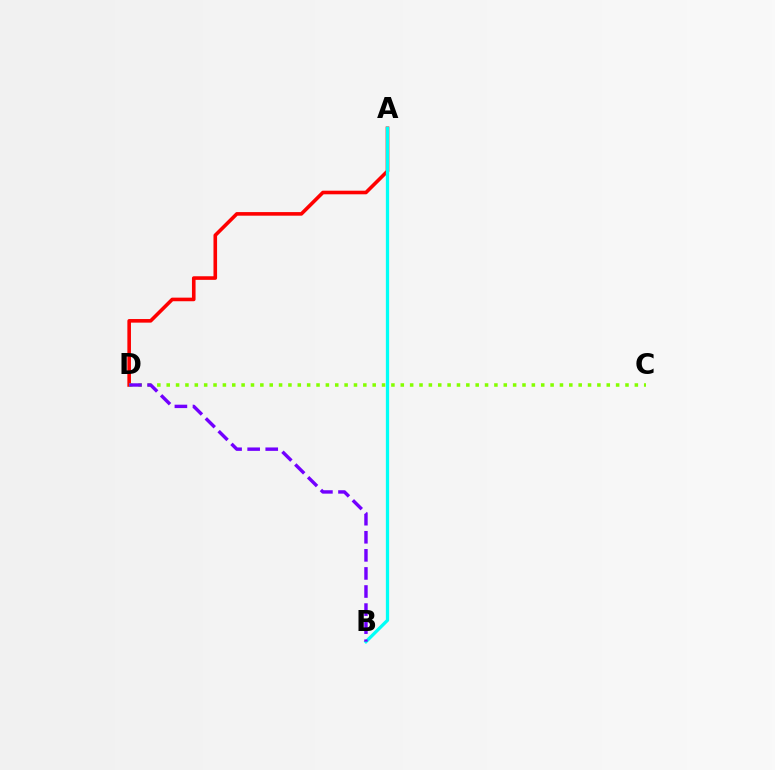{('A', 'D'): [{'color': '#ff0000', 'line_style': 'solid', 'thickness': 2.59}], ('C', 'D'): [{'color': '#84ff00', 'line_style': 'dotted', 'thickness': 2.54}], ('A', 'B'): [{'color': '#00fff6', 'line_style': 'solid', 'thickness': 2.36}], ('B', 'D'): [{'color': '#7200ff', 'line_style': 'dashed', 'thickness': 2.46}]}